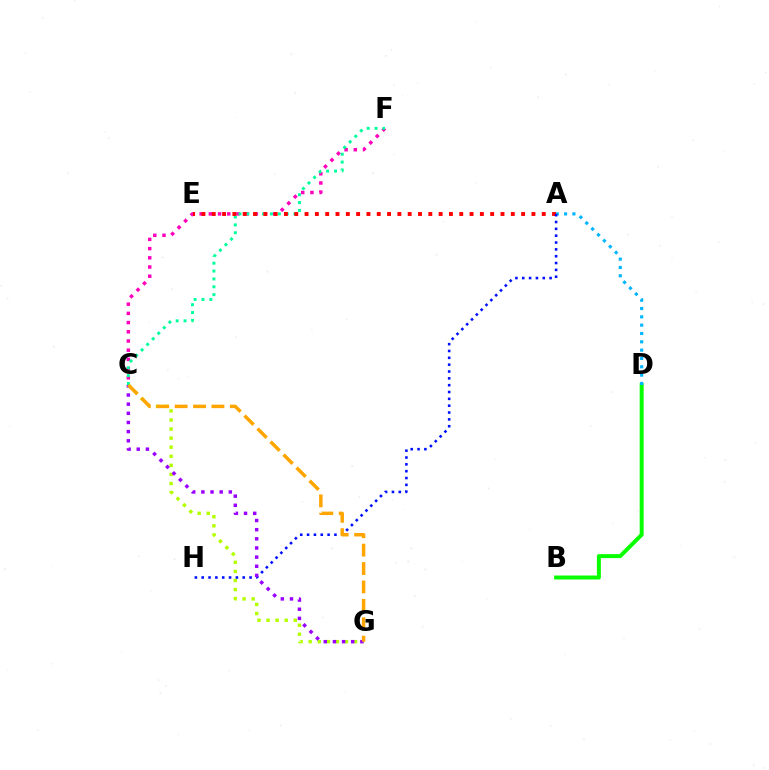{('C', 'G'): [{'color': '#b3ff00', 'line_style': 'dotted', 'thickness': 2.47}, {'color': '#9b00ff', 'line_style': 'dotted', 'thickness': 2.49}, {'color': '#ffa500', 'line_style': 'dashed', 'thickness': 2.5}], ('B', 'D'): [{'color': '#08ff00', 'line_style': 'solid', 'thickness': 2.85}], ('C', 'F'): [{'color': '#ff00bd', 'line_style': 'dotted', 'thickness': 2.5}, {'color': '#00ff9d', 'line_style': 'dotted', 'thickness': 2.14}], ('A', 'D'): [{'color': '#00b5ff', 'line_style': 'dotted', 'thickness': 2.26}], ('A', 'E'): [{'color': '#ff0000', 'line_style': 'dotted', 'thickness': 2.8}], ('A', 'H'): [{'color': '#0010ff', 'line_style': 'dotted', 'thickness': 1.86}]}